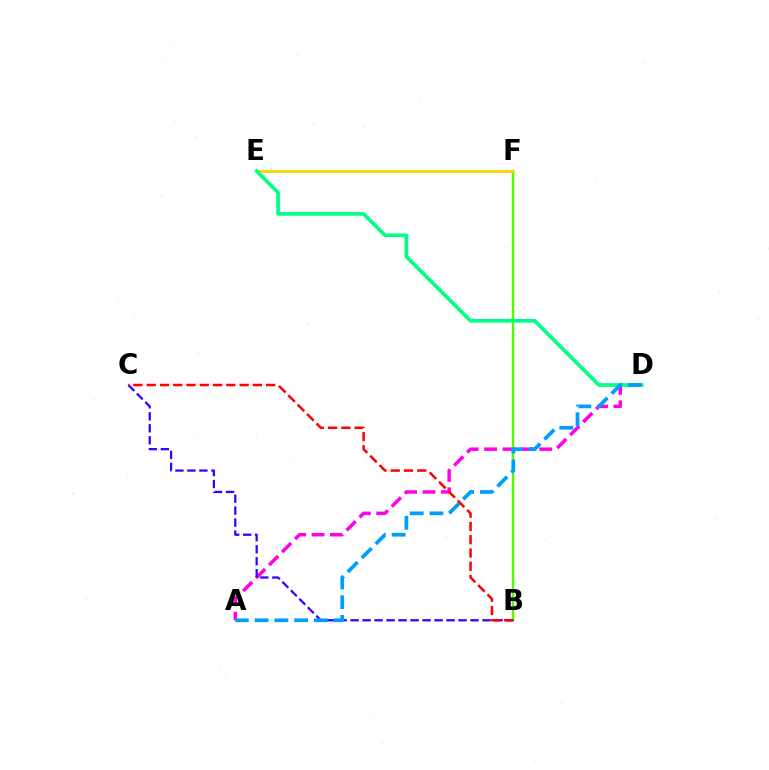{('A', 'D'): [{'color': '#ff00ed', 'line_style': 'dashed', 'thickness': 2.5}, {'color': '#009eff', 'line_style': 'dashed', 'thickness': 2.68}], ('B', 'F'): [{'color': '#4fff00', 'line_style': 'solid', 'thickness': 1.77}], ('B', 'C'): [{'color': '#3700ff', 'line_style': 'dashed', 'thickness': 1.63}, {'color': '#ff0000', 'line_style': 'dashed', 'thickness': 1.8}], ('E', 'F'): [{'color': '#ffd500', 'line_style': 'solid', 'thickness': 2.02}], ('D', 'E'): [{'color': '#00ff86', 'line_style': 'solid', 'thickness': 2.65}]}